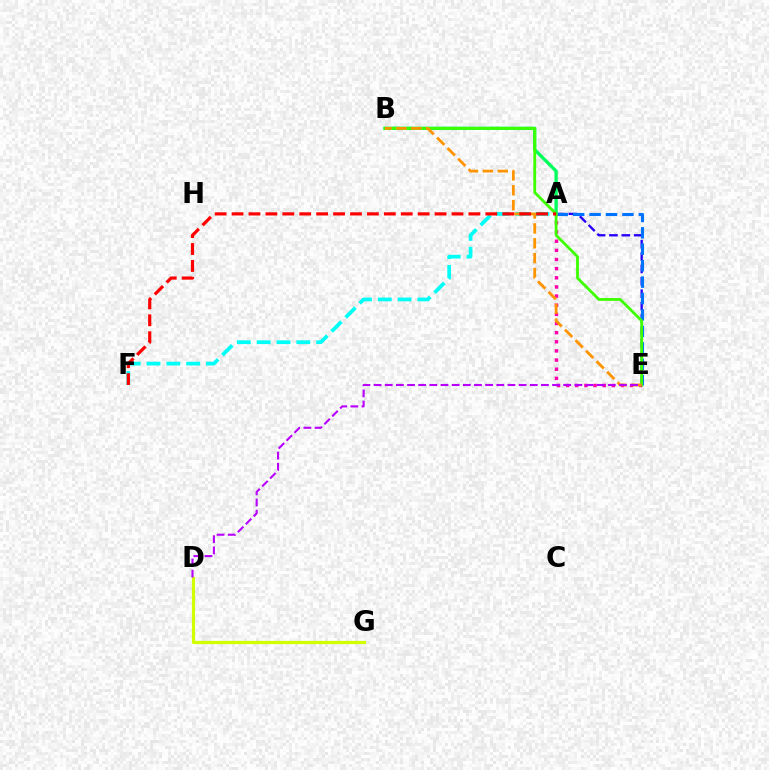{('A', 'E'): [{'color': '#2500ff', 'line_style': 'dashed', 'thickness': 1.68}, {'color': '#0074ff', 'line_style': 'dashed', 'thickness': 2.23}, {'color': '#ff00ac', 'line_style': 'dotted', 'thickness': 2.48}], ('A', 'B'): [{'color': '#00ff5c', 'line_style': 'solid', 'thickness': 2.38}], ('D', 'G'): [{'color': '#d1ff00', 'line_style': 'solid', 'thickness': 2.32}], ('A', 'F'): [{'color': '#00fff6', 'line_style': 'dashed', 'thickness': 2.69}, {'color': '#ff0000', 'line_style': 'dashed', 'thickness': 2.3}], ('B', 'E'): [{'color': '#3dff00', 'line_style': 'solid', 'thickness': 2.03}, {'color': '#ff9400', 'line_style': 'dashed', 'thickness': 2.02}], ('D', 'E'): [{'color': '#b900ff', 'line_style': 'dashed', 'thickness': 1.52}]}